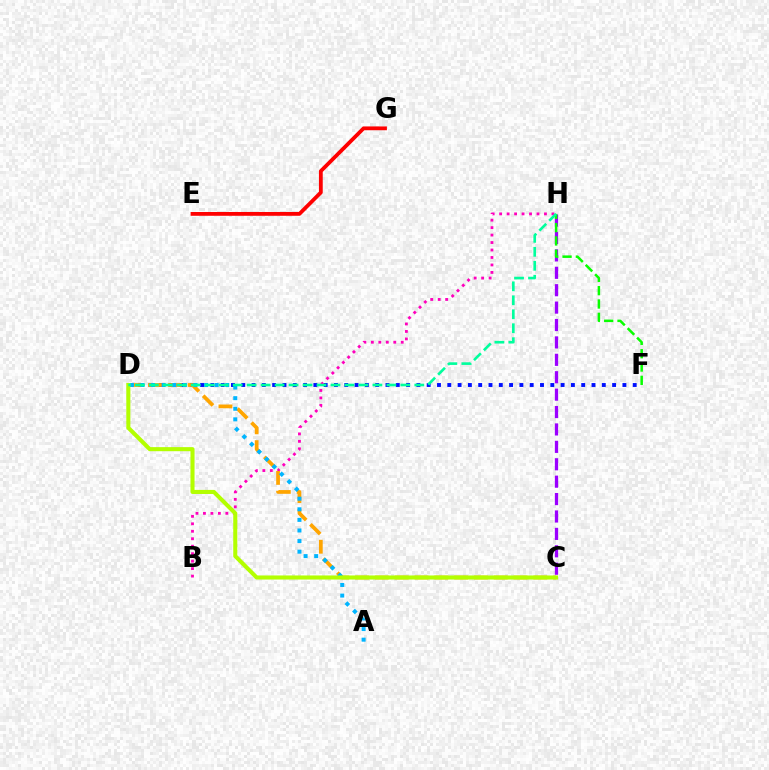{('C', 'H'): [{'color': '#9b00ff', 'line_style': 'dashed', 'thickness': 2.36}], ('D', 'F'): [{'color': '#0010ff', 'line_style': 'dotted', 'thickness': 2.8}], ('B', 'H'): [{'color': '#ff00bd', 'line_style': 'dotted', 'thickness': 2.03}], ('C', 'D'): [{'color': '#ffa500', 'line_style': 'dashed', 'thickness': 2.69}, {'color': '#b3ff00', 'line_style': 'solid', 'thickness': 2.93}], ('E', 'G'): [{'color': '#ff0000', 'line_style': 'solid', 'thickness': 2.74}], ('A', 'D'): [{'color': '#00b5ff', 'line_style': 'dotted', 'thickness': 2.88}], ('F', 'H'): [{'color': '#08ff00', 'line_style': 'dashed', 'thickness': 1.81}], ('D', 'H'): [{'color': '#00ff9d', 'line_style': 'dashed', 'thickness': 1.9}]}